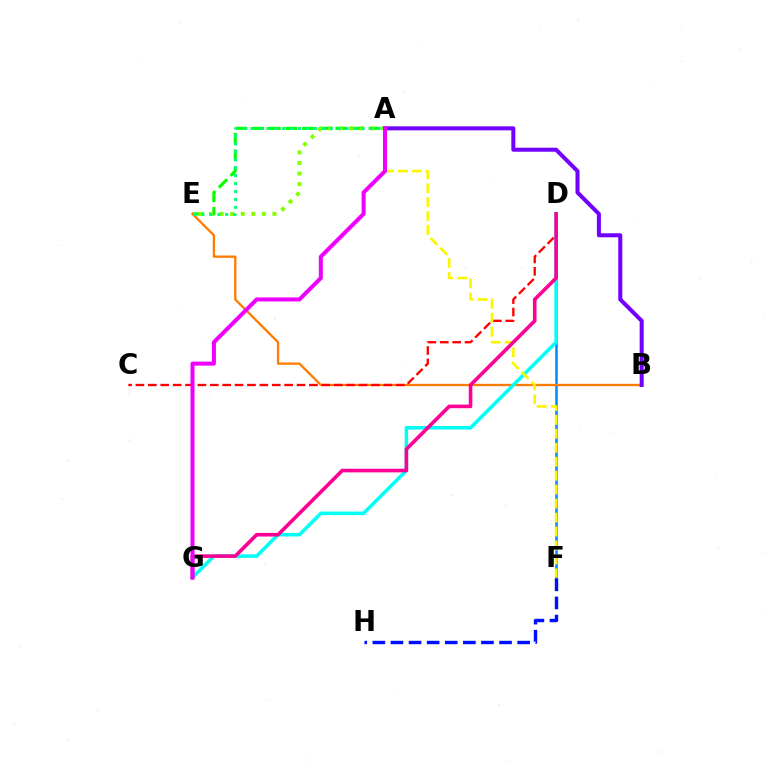{('A', 'E'): [{'color': '#08ff00', 'line_style': 'dashed', 'thickness': 2.26}, {'color': '#84ff00', 'line_style': 'dotted', 'thickness': 2.87}, {'color': '#00ff74', 'line_style': 'dotted', 'thickness': 2.16}], ('D', 'F'): [{'color': '#008cff', 'line_style': 'solid', 'thickness': 1.81}], ('B', 'E'): [{'color': '#ff7c00', 'line_style': 'solid', 'thickness': 1.67}], ('C', 'D'): [{'color': '#ff0000', 'line_style': 'dashed', 'thickness': 1.68}], ('D', 'G'): [{'color': '#00fff6', 'line_style': 'solid', 'thickness': 2.54}, {'color': '#ff0094', 'line_style': 'solid', 'thickness': 2.6}], ('A', 'F'): [{'color': '#fcf500', 'line_style': 'dashed', 'thickness': 1.9}], ('F', 'H'): [{'color': '#0010ff', 'line_style': 'dashed', 'thickness': 2.46}], ('A', 'B'): [{'color': '#7200ff', 'line_style': 'solid', 'thickness': 2.9}], ('A', 'G'): [{'color': '#ee00ff', 'line_style': 'solid', 'thickness': 2.9}]}